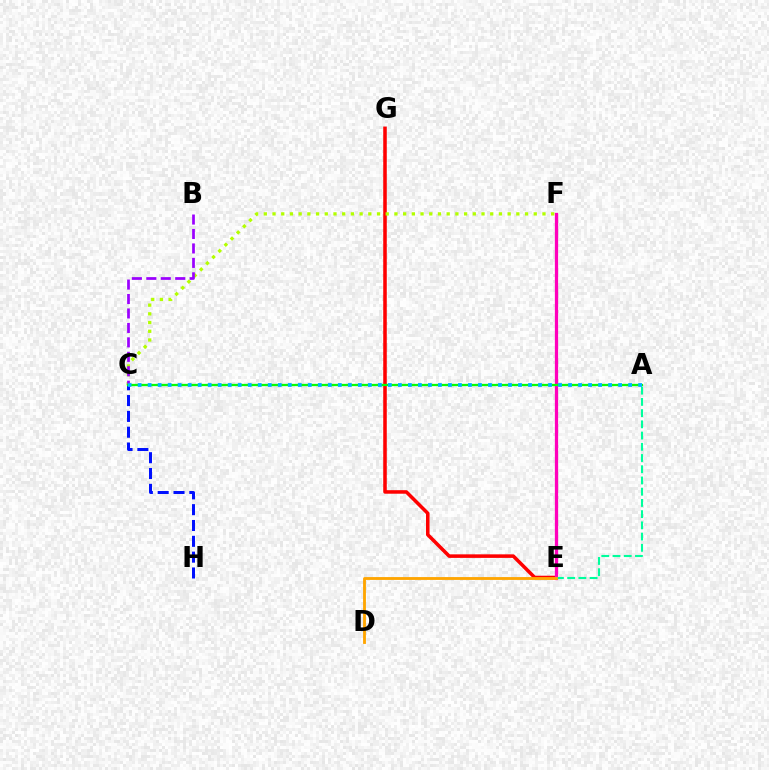{('E', 'G'): [{'color': '#ff0000', 'line_style': 'solid', 'thickness': 2.55}], ('C', 'F'): [{'color': '#b3ff00', 'line_style': 'dotted', 'thickness': 2.37}], ('E', 'F'): [{'color': '#ff00bd', 'line_style': 'solid', 'thickness': 2.34}], ('C', 'H'): [{'color': '#0010ff', 'line_style': 'dashed', 'thickness': 2.15}], ('A', 'E'): [{'color': '#00ff9d', 'line_style': 'dashed', 'thickness': 1.53}], ('B', 'C'): [{'color': '#9b00ff', 'line_style': 'dashed', 'thickness': 1.96}], ('A', 'C'): [{'color': '#08ff00', 'line_style': 'solid', 'thickness': 1.64}, {'color': '#00b5ff', 'line_style': 'dotted', 'thickness': 2.72}], ('D', 'E'): [{'color': '#ffa500', 'line_style': 'solid', 'thickness': 2.05}]}